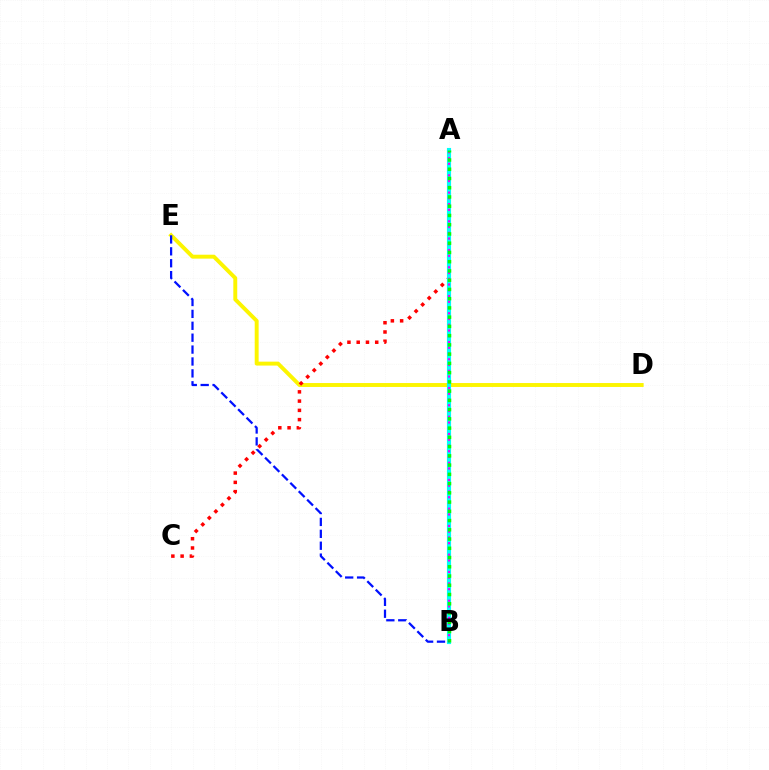{('D', 'E'): [{'color': '#fcf500', 'line_style': 'solid', 'thickness': 2.82}], ('A', 'C'): [{'color': '#ff0000', 'line_style': 'dotted', 'thickness': 2.52}], ('A', 'B'): [{'color': '#00fff6', 'line_style': 'solid', 'thickness': 2.97}, {'color': '#ee00ff', 'line_style': 'dotted', 'thickness': 1.56}, {'color': '#08ff00', 'line_style': 'dotted', 'thickness': 2.51}], ('B', 'E'): [{'color': '#0010ff', 'line_style': 'dashed', 'thickness': 1.62}]}